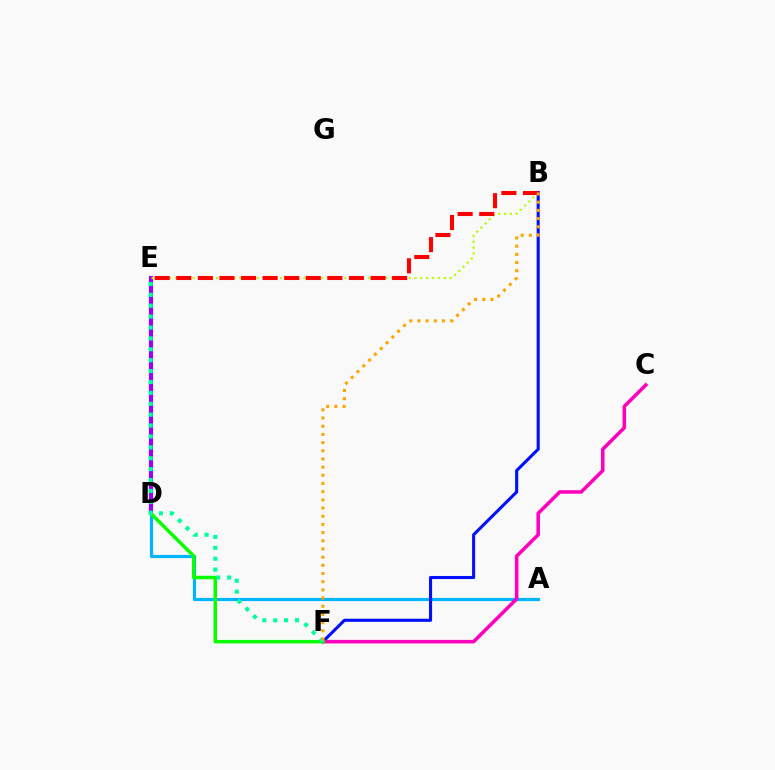{('A', 'D'): [{'color': '#00b5ff', 'line_style': 'solid', 'thickness': 2.28}], ('B', 'F'): [{'color': '#0010ff', 'line_style': 'solid', 'thickness': 2.22}, {'color': '#ffa500', 'line_style': 'dotted', 'thickness': 2.22}], ('D', 'E'): [{'color': '#9b00ff', 'line_style': 'solid', 'thickness': 3.0}], ('B', 'E'): [{'color': '#b3ff00', 'line_style': 'dotted', 'thickness': 1.59}, {'color': '#ff0000', 'line_style': 'dashed', 'thickness': 2.93}], ('C', 'F'): [{'color': '#ff00bd', 'line_style': 'solid', 'thickness': 2.54}], ('D', 'F'): [{'color': '#08ff00', 'line_style': 'solid', 'thickness': 2.5}], ('E', 'F'): [{'color': '#00ff9d', 'line_style': 'dotted', 'thickness': 2.96}]}